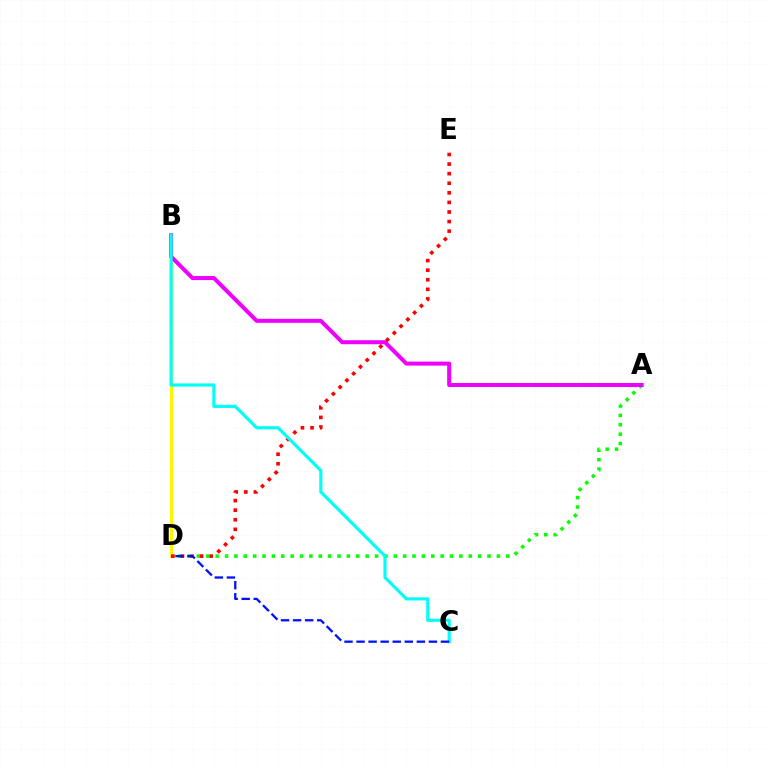{('B', 'D'): [{'color': '#fcf500', 'line_style': 'solid', 'thickness': 2.25}], ('A', 'D'): [{'color': '#08ff00', 'line_style': 'dotted', 'thickness': 2.55}], ('A', 'B'): [{'color': '#ee00ff', 'line_style': 'solid', 'thickness': 2.88}], ('D', 'E'): [{'color': '#ff0000', 'line_style': 'dotted', 'thickness': 2.6}], ('B', 'C'): [{'color': '#00fff6', 'line_style': 'solid', 'thickness': 2.28}], ('C', 'D'): [{'color': '#0010ff', 'line_style': 'dashed', 'thickness': 1.64}]}